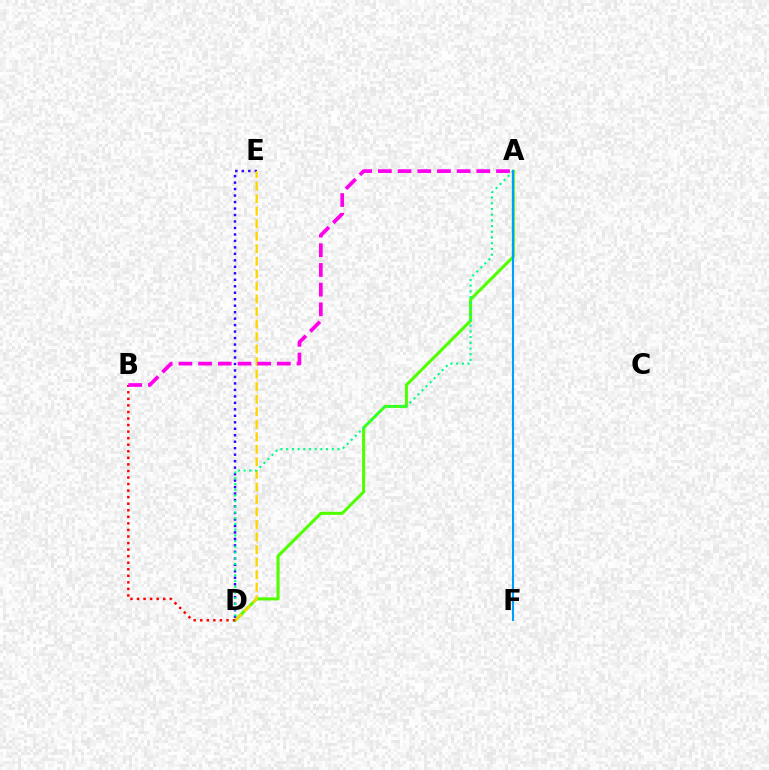{('A', 'D'): [{'color': '#4fff00', 'line_style': 'solid', 'thickness': 2.21}, {'color': '#00ff86', 'line_style': 'dotted', 'thickness': 1.55}], ('D', 'E'): [{'color': '#3700ff', 'line_style': 'dotted', 'thickness': 1.76}, {'color': '#ffd500', 'line_style': 'dashed', 'thickness': 1.7}], ('B', 'D'): [{'color': '#ff0000', 'line_style': 'dotted', 'thickness': 1.78}], ('A', 'F'): [{'color': '#009eff', 'line_style': 'solid', 'thickness': 1.52}], ('A', 'B'): [{'color': '#ff00ed', 'line_style': 'dashed', 'thickness': 2.67}]}